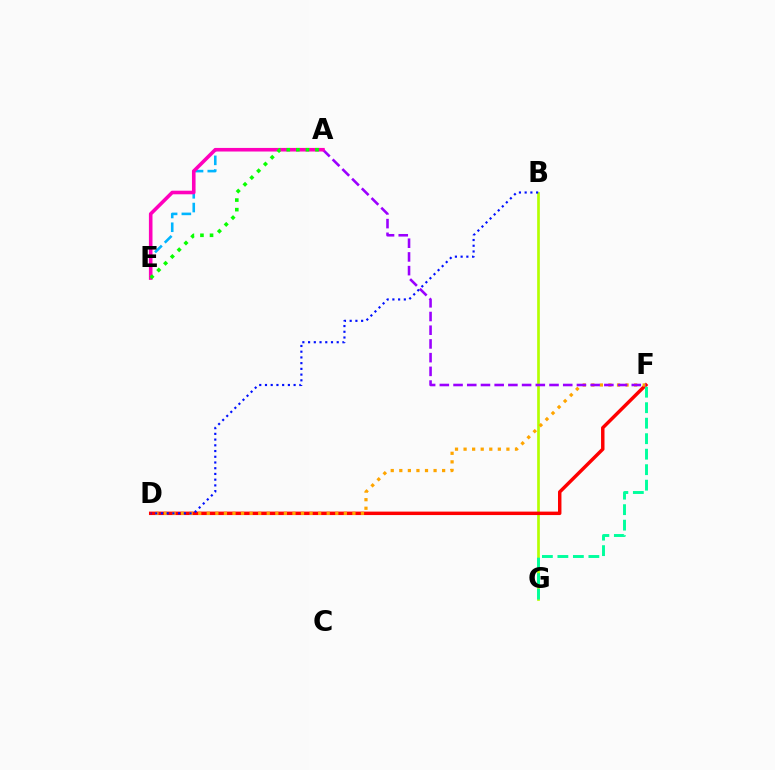{('B', 'G'): [{'color': '#b3ff00', 'line_style': 'solid', 'thickness': 1.94}], ('D', 'F'): [{'color': '#ff0000', 'line_style': 'solid', 'thickness': 2.48}, {'color': '#ffa500', 'line_style': 'dotted', 'thickness': 2.33}], ('B', 'D'): [{'color': '#0010ff', 'line_style': 'dotted', 'thickness': 1.56}], ('A', 'F'): [{'color': '#9b00ff', 'line_style': 'dashed', 'thickness': 1.86}], ('A', 'E'): [{'color': '#00b5ff', 'line_style': 'dashed', 'thickness': 1.87}, {'color': '#ff00bd', 'line_style': 'solid', 'thickness': 2.58}, {'color': '#08ff00', 'line_style': 'dotted', 'thickness': 2.6}], ('F', 'G'): [{'color': '#00ff9d', 'line_style': 'dashed', 'thickness': 2.1}]}